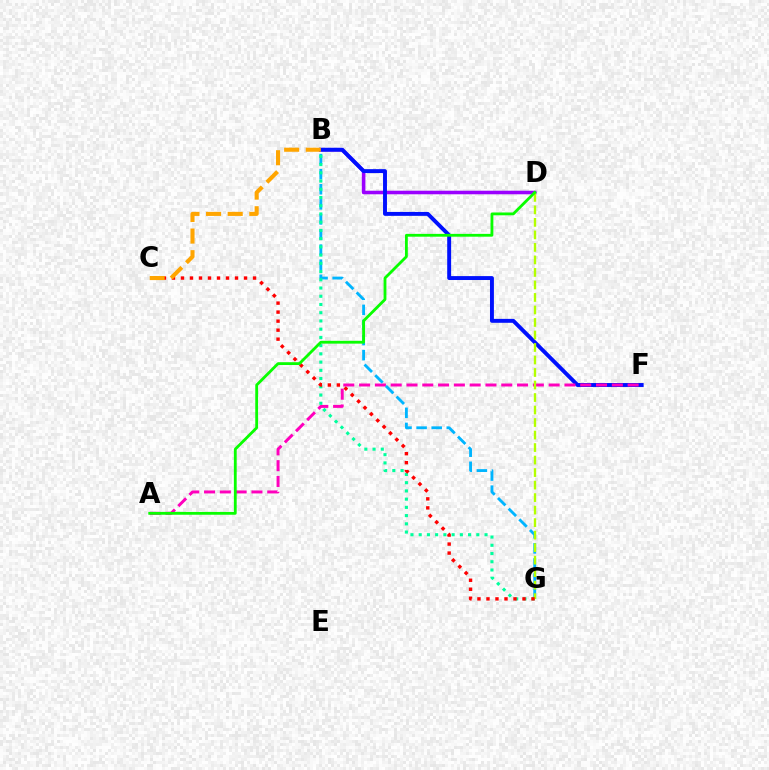{('B', 'D'): [{'color': '#9b00ff', 'line_style': 'solid', 'thickness': 2.57}], ('B', 'F'): [{'color': '#0010ff', 'line_style': 'solid', 'thickness': 2.82}], ('A', 'F'): [{'color': '#ff00bd', 'line_style': 'dashed', 'thickness': 2.15}], ('B', 'G'): [{'color': '#00b5ff', 'line_style': 'dashed', 'thickness': 2.05}, {'color': '#00ff9d', 'line_style': 'dotted', 'thickness': 2.24}], ('D', 'G'): [{'color': '#b3ff00', 'line_style': 'dashed', 'thickness': 1.7}], ('C', 'G'): [{'color': '#ff0000', 'line_style': 'dotted', 'thickness': 2.45}], ('A', 'D'): [{'color': '#08ff00', 'line_style': 'solid', 'thickness': 2.03}], ('B', 'C'): [{'color': '#ffa500', 'line_style': 'dashed', 'thickness': 2.94}]}